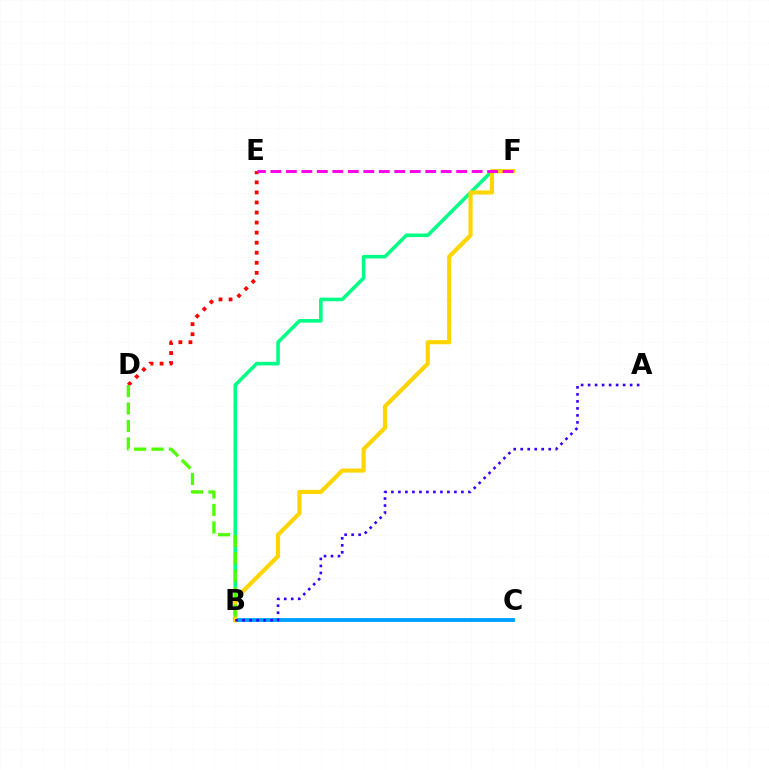{('B', 'C'): [{'color': '#009eff', 'line_style': 'solid', 'thickness': 2.76}], ('B', 'F'): [{'color': '#00ff86', 'line_style': 'solid', 'thickness': 2.58}, {'color': '#ffd500', 'line_style': 'solid', 'thickness': 2.99}], ('D', 'E'): [{'color': '#ff0000', 'line_style': 'dotted', 'thickness': 2.73}], ('A', 'B'): [{'color': '#3700ff', 'line_style': 'dotted', 'thickness': 1.9}], ('E', 'F'): [{'color': '#ff00ed', 'line_style': 'dashed', 'thickness': 2.1}], ('B', 'D'): [{'color': '#4fff00', 'line_style': 'dashed', 'thickness': 2.37}]}